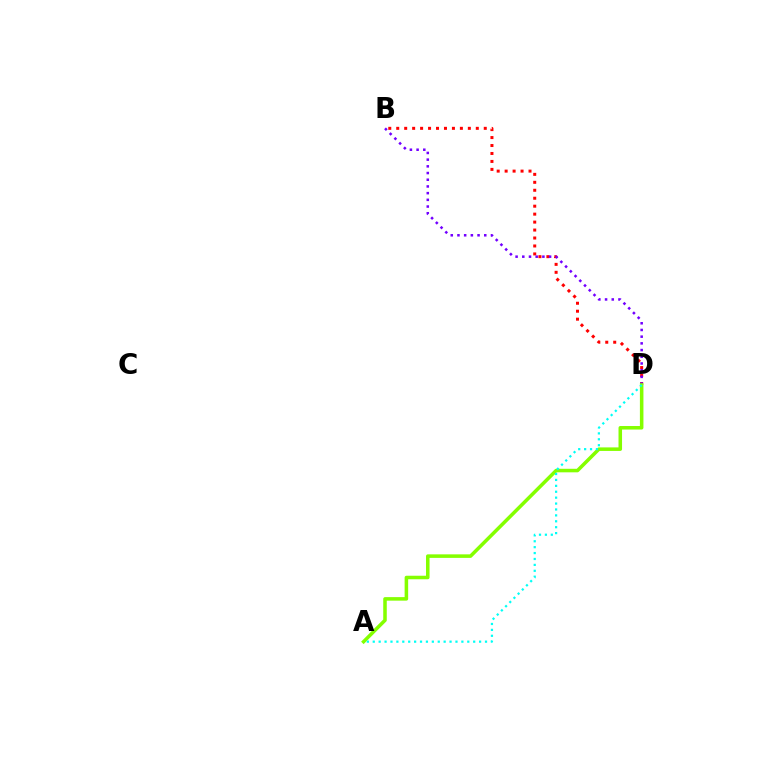{('B', 'D'): [{'color': '#ff0000', 'line_style': 'dotted', 'thickness': 2.16}, {'color': '#7200ff', 'line_style': 'dotted', 'thickness': 1.82}], ('A', 'D'): [{'color': '#84ff00', 'line_style': 'solid', 'thickness': 2.54}, {'color': '#00fff6', 'line_style': 'dotted', 'thickness': 1.61}]}